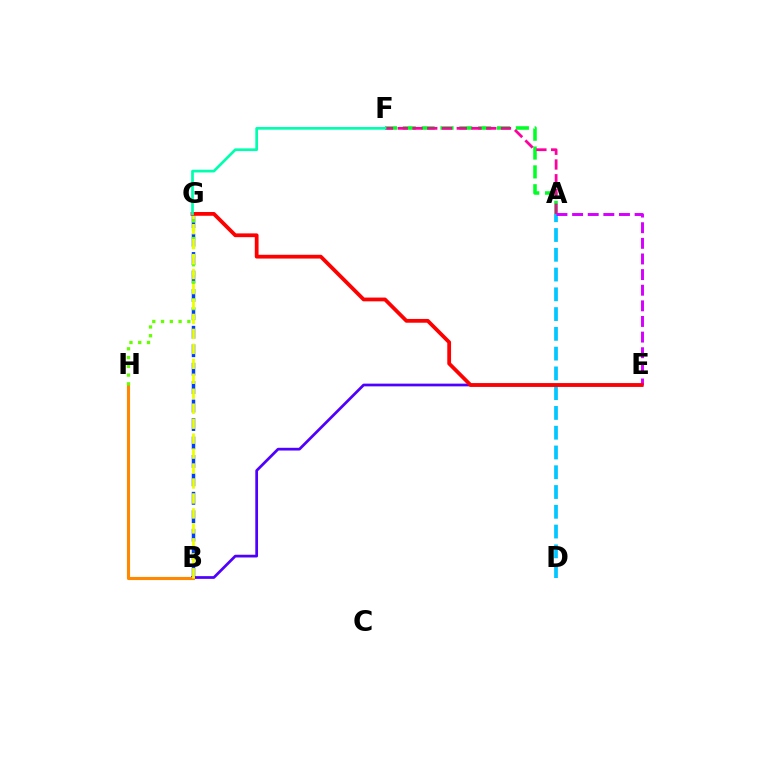{('B', 'G'): [{'color': '#003fff', 'line_style': 'dashed', 'thickness': 2.51}, {'color': '#eeff00', 'line_style': 'dashed', 'thickness': 2.03}], ('A', 'F'): [{'color': '#00ff27', 'line_style': 'dashed', 'thickness': 2.56}, {'color': '#ff00a0', 'line_style': 'dashed', 'thickness': 2.0}], ('A', 'D'): [{'color': '#00c7ff', 'line_style': 'dashed', 'thickness': 2.69}], ('B', 'E'): [{'color': '#4f00ff', 'line_style': 'solid', 'thickness': 1.97}], ('B', 'H'): [{'color': '#ff8800', 'line_style': 'solid', 'thickness': 2.24}], ('G', 'H'): [{'color': '#66ff00', 'line_style': 'dotted', 'thickness': 2.38}], ('A', 'E'): [{'color': '#d600ff', 'line_style': 'dashed', 'thickness': 2.12}], ('E', 'G'): [{'color': '#ff0000', 'line_style': 'solid', 'thickness': 2.72}], ('F', 'G'): [{'color': '#00ffaf', 'line_style': 'solid', 'thickness': 1.95}]}